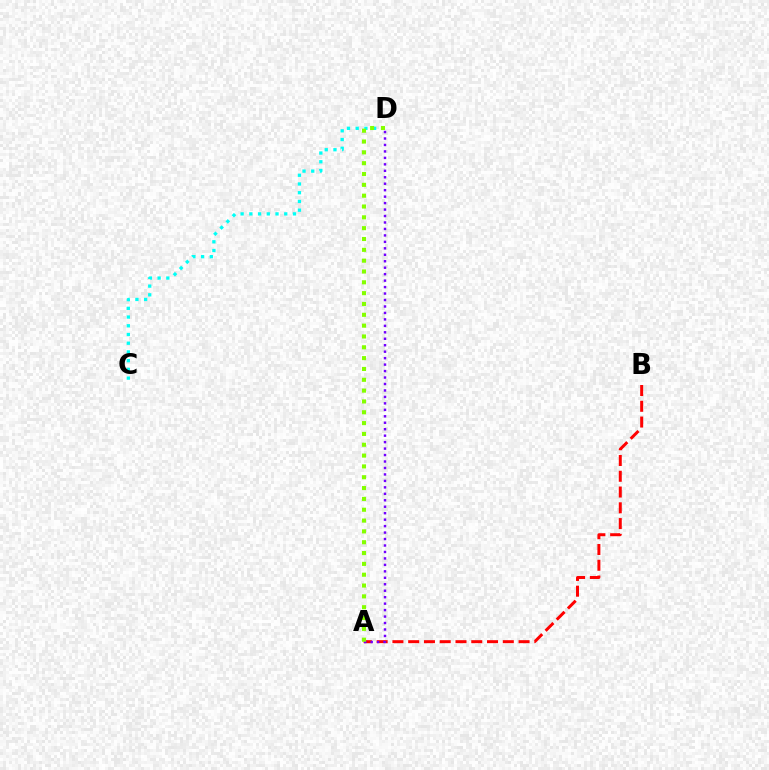{('A', 'B'): [{'color': '#ff0000', 'line_style': 'dashed', 'thickness': 2.14}], ('C', 'D'): [{'color': '#00fff6', 'line_style': 'dotted', 'thickness': 2.37}], ('A', 'D'): [{'color': '#7200ff', 'line_style': 'dotted', 'thickness': 1.76}, {'color': '#84ff00', 'line_style': 'dotted', 'thickness': 2.94}]}